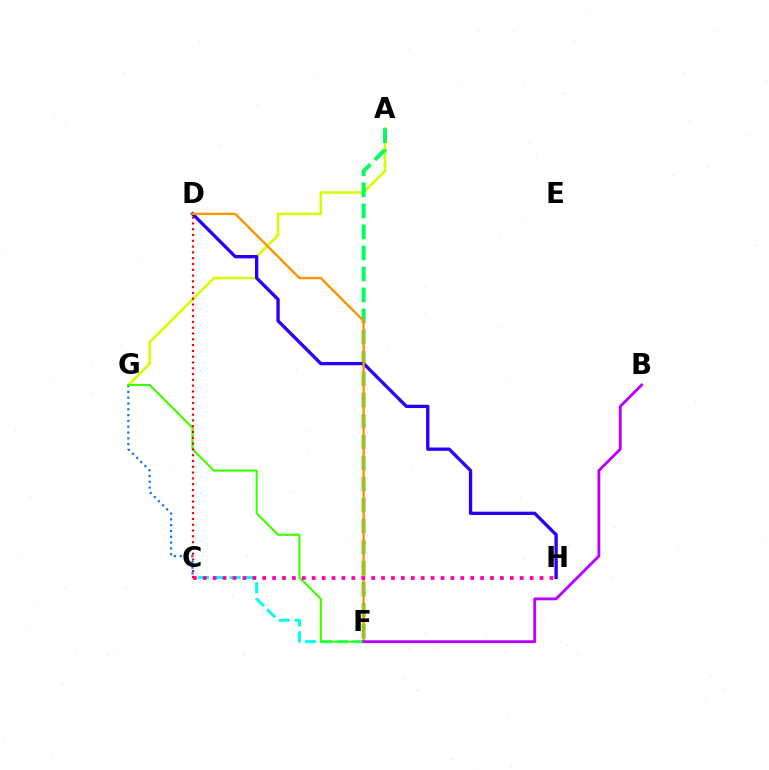{('A', 'G'): [{'color': '#d1ff00', 'line_style': 'solid', 'thickness': 1.85}], ('C', 'F'): [{'color': '#00fff6', 'line_style': 'dashed', 'thickness': 2.16}], ('A', 'F'): [{'color': '#00ff5c', 'line_style': 'dashed', 'thickness': 2.86}], ('C', 'G'): [{'color': '#0074ff', 'line_style': 'dotted', 'thickness': 1.58}], ('D', 'H'): [{'color': '#2500ff', 'line_style': 'solid', 'thickness': 2.39}], ('D', 'F'): [{'color': '#ff9400', 'line_style': 'solid', 'thickness': 1.71}], ('F', 'G'): [{'color': '#3dff00', 'line_style': 'solid', 'thickness': 1.52}], ('C', 'H'): [{'color': '#ff00ac', 'line_style': 'dotted', 'thickness': 2.69}], ('B', 'F'): [{'color': '#b900ff', 'line_style': 'solid', 'thickness': 2.03}], ('C', 'D'): [{'color': '#ff0000', 'line_style': 'dotted', 'thickness': 1.57}]}